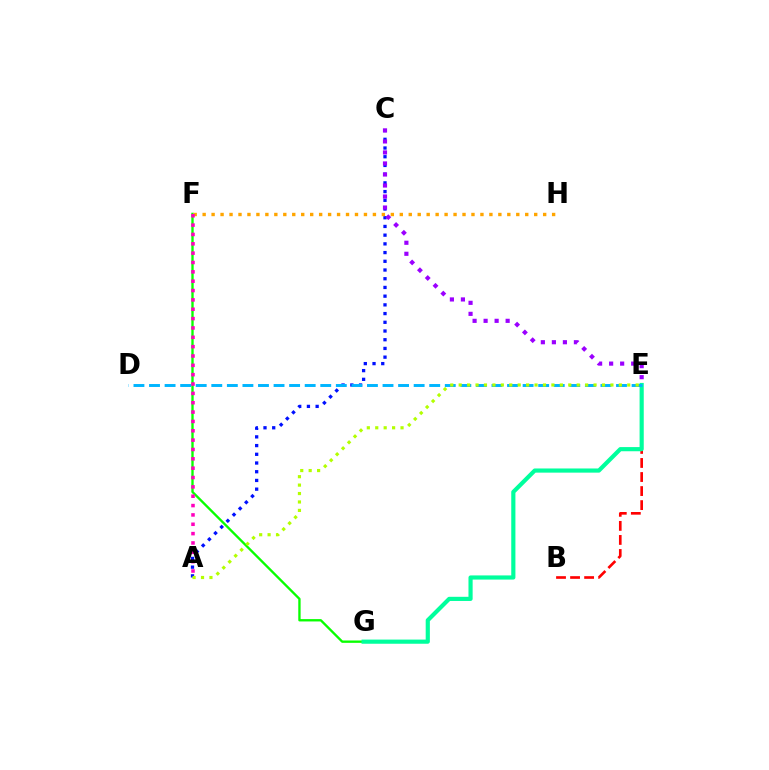{('A', 'C'): [{'color': '#0010ff', 'line_style': 'dotted', 'thickness': 2.37}], ('B', 'E'): [{'color': '#ff0000', 'line_style': 'dashed', 'thickness': 1.91}], ('F', 'G'): [{'color': '#08ff00', 'line_style': 'solid', 'thickness': 1.69}], ('E', 'G'): [{'color': '#00ff9d', 'line_style': 'solid', 'thickness': 3.0}], ('D', 'E'): [{'color': '#00b5ff', 'line_style': 'dashed', 'thickness': 2.11}], ('F', 'H'): [{'color': '#ffa500', 'line_style': 'dotted', 'thickness': 2.43}], ('C', 'E'): [{'color': '#9b00ff', 'line_style': 'dotted', 'thickness': 2.99}], ('A', 'F'): [{'color': '#ff00bd', 'line_style': 'dotted', 'thickness': 2.54}], ('A', 'E'): [{'color': '#b3ff00', 'line_style': 'dotted', 'thickness': 2.29}]}